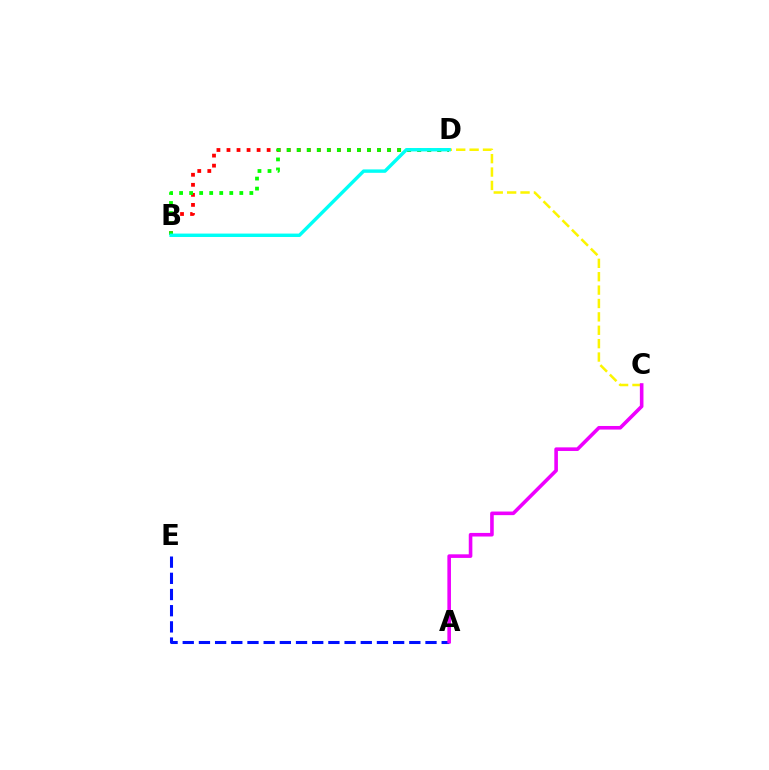{('B', 'D'): [{'color': '#ff0000', 'line_style': 'dotted', 'thickness': 2.73}, {'color': '#08ff00', 'line_style': 'dotted', 'thickness': 2.73}, {'color': '#00fff6', 'line_style': 'solid', 'thickness': 2.46}], ('C', 'D'): [{'color': '#fcf500', 'line_style': 'dashed', 'thickness': 1.82}], ('A', 'E'): [{'color': '#0010ff', 'line_style': 'dashed', 'thickness': 2.2}], ('A', 'C'): [{'color': '#ee00ff', 'line_style': 'solid', 'thickness': 2.59}]}